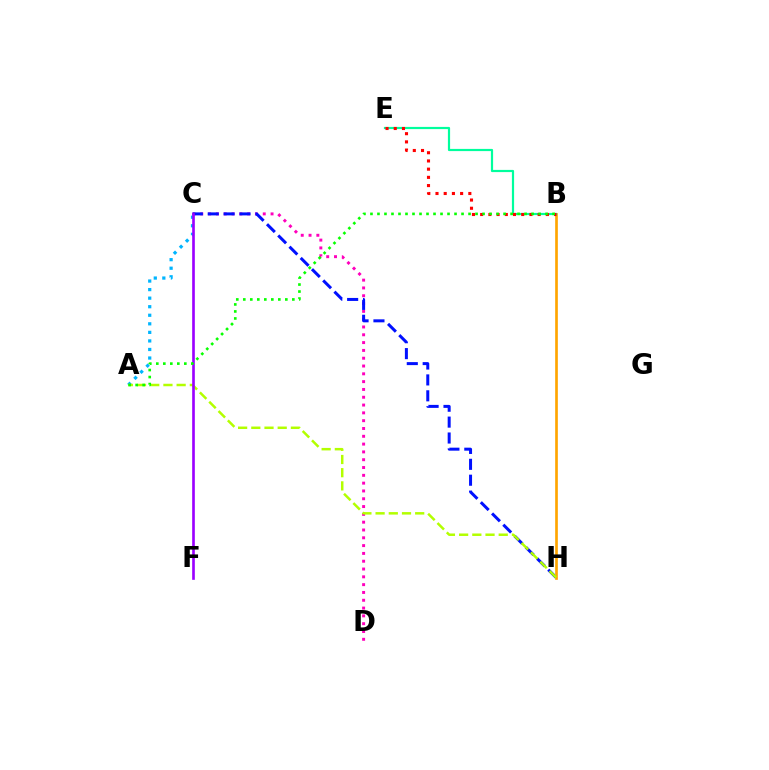{('A', 'C'): [{'color': '#00b5ff', 'line_style': 'dotted', 'thickness': 2.32}], ('C', 'D'): [{'color': '#ff00bd', 'line_style': 'dotted', 'thickness': 2.12}], ('C', 'H'): [{'color': '#0010ff', 'line_style': 'dashed', 'thickness': 2.16}], ('B', 'H'): [{'color': '#ffa500', 'line_style': 'solid', 'thickness': 1.92}], ('A', 'H'): [{'color': '#b3ff00', 'line_style': 'dashed', 'thickness': 1.79}], ('B', 'E'): [{'color': '#00ff9d', 'line_style': 'solid', 'thickness': 1.58}, {'color': '#ff0000', 'line_style': 'dotted', 'thickness': 2.23}], ('C', 'F'): [{'color': '#9b00ff', 'line_style': 'solid', 'thickness': 1.91}], ('A', 'B'): [{'color': '#08ff00', 'line_style': 'dotted', 'thickness': 1.9}]}